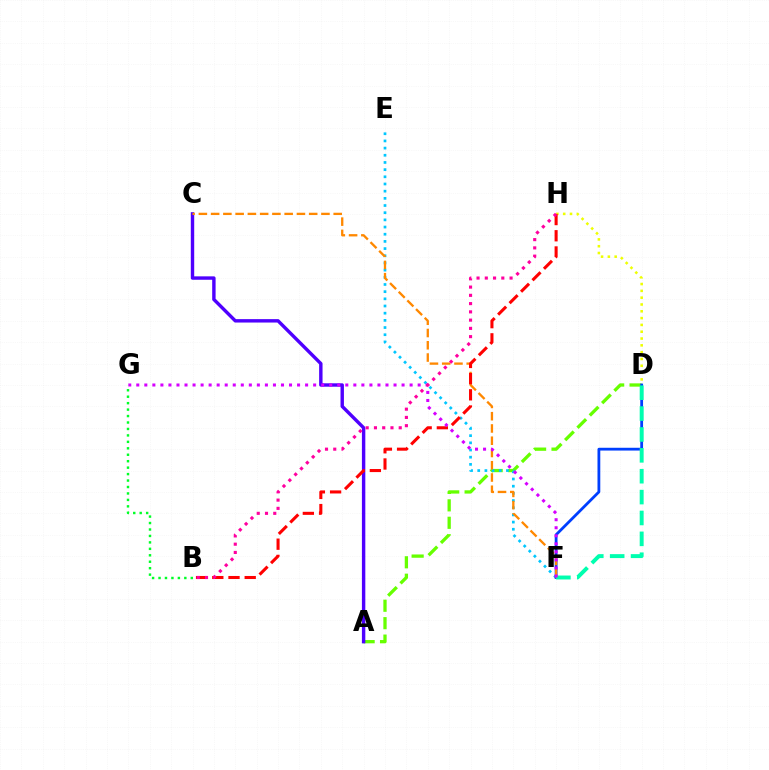{('A', 'D'): [{'color': '#66ff00', 'line_style': 'dashed', 'thickness': 2.37}], ('E', 'F'): [{'color': '#00c7ff', 'line_style': 'dotted', 'thickness': 1.95}], ('A', 'C'): [{'color': '#4f00ff', 'line_style': 'solid', 'thickness': 2.45}], ('D', 'H'): [{'color': '#eeff00', 'line_style': 'dotted', 'thickness': 1.85}], ('B', 'G'): [{'color': '#00ff27', 'line_style': 'dotted', 'thickness': 1.75}], ('D', 'F'): [{'color': '#003fff', 'line_style': 'solid', 'thickness': 2.01}, {'color': '#00ffaf', 'line_style': 'dashed', 'thickness': 2.84}], ('C', 'F'): [{'color': '#ff8800', 'line_style': 'dashed', 'thickness': 1.67}], ('B', 'H'): [{'color': '#ff0000', 'line_style': 'dashed', 'thickness': 2.2}, {'color': '#ff00a0', 'line_style': 'dotted', 'thickness': 2.24}], ('F', 'G'): [{'color': '#d600ff', 'line_style': 'dotted', 'thickness': 2.18}]}